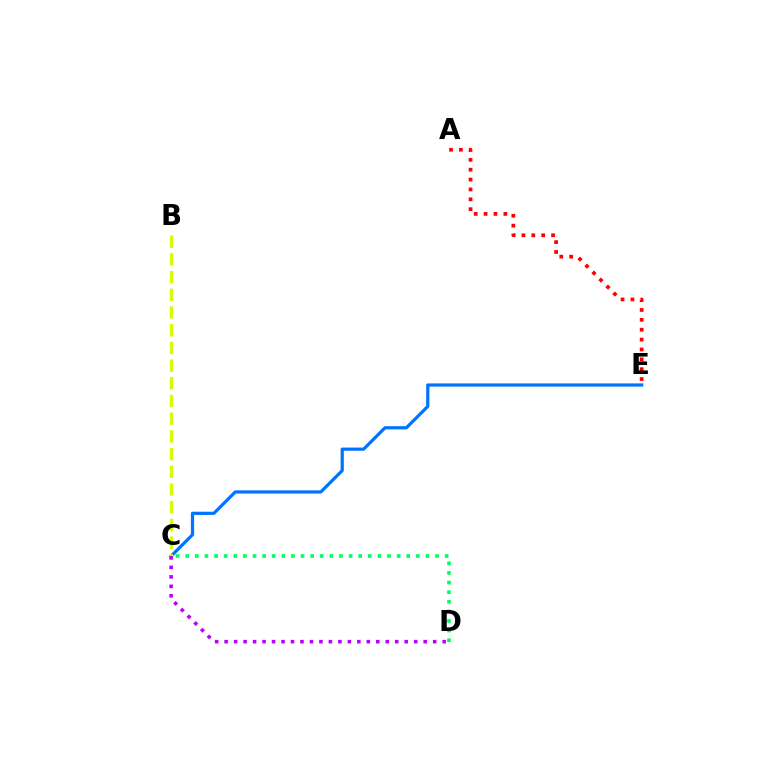{('A', 'E'): [{'color': '#ff0000', 'line_style': 'dotted', 'thickness': 2.68}], ('C', 'E'): [{'color': '#0074ff', 'line_style': 'solid', 'thickness': 2.31}], ('C', 'D'): [{'color': '#00ff5c', 'line_style': 'dotted', 'thickness': 2.61}, {'color': '#b900ff', 'line_style': 'dotted', 'thickness': 2.58}], ('B', 'C'): [{'color': '#d1ff00', 'line_style': 'dashed', 'thickness': 2.41}]}